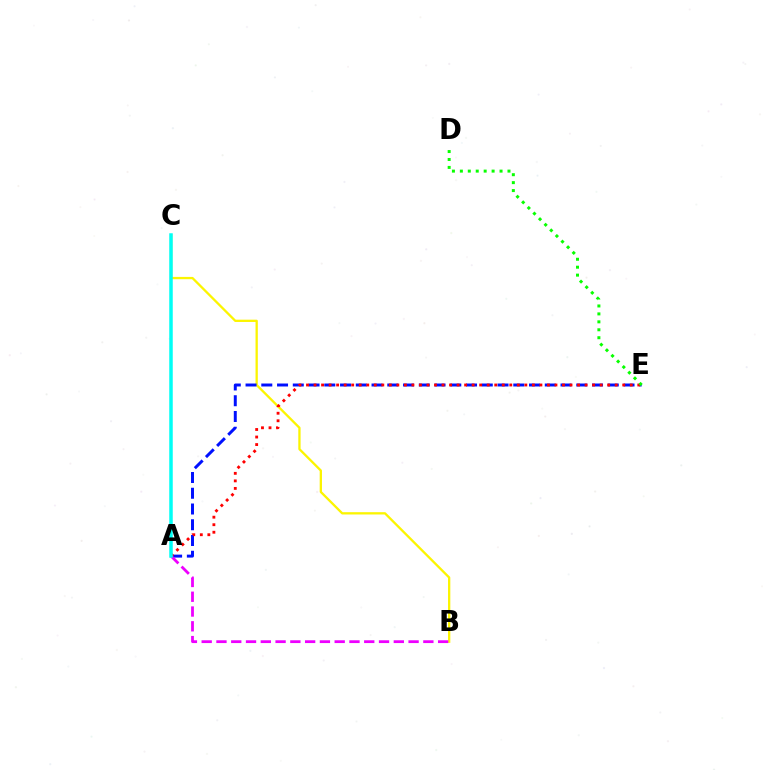{('B', 'C'): [{'color': '#fcf500', 'line_style': 'solid', 'thickness': 1.65}], ('A', 'E'): [{'color': '#0010ff', 'line_style': 'dashed', 'thickness': 2.14}, {'color': '#ff0000', 'line_style': 'dotted', 'thickness': 2.05}], ('D', 'E'): [{'color': '#08ff00', 'line_style': 'dotted', 'thickness': 2.16}], ('A', 'B'): [{'color': '#ee00ff', 'line_style': 'dashed', 'thickness': 2.01}], ('A', 'C'): [{'color': '#00fff6', 'line_style': 'solid', 'thickness': 2.52}]}